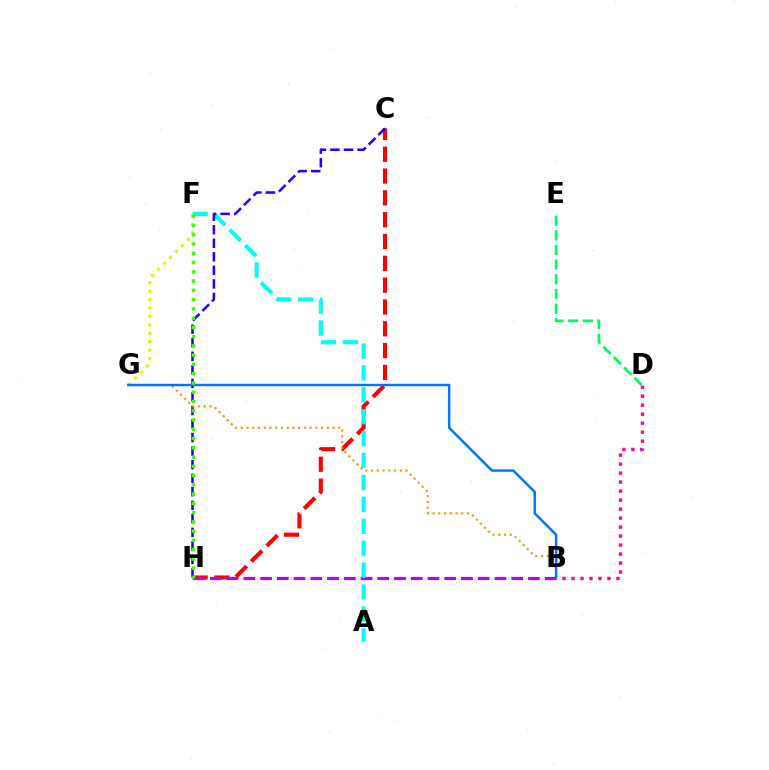{('B', 'D'): [{'color': '#ff00ac', 'line_style': 'dotted', 'thickness': 2.44}], ('C', 'H'): [{'color': '#ff0000', 'line_style': 'dashed', 'thickness': 2.96}, {'color': '#2500ff', 'line_style': 'dashed', 'thickness': 1.84}], ('B', 'H'): [{'color': '#b900ff', 'line_style': 'dashed', 'thickness': 2.27}], ('D', 'E'): [{'color': '#00ff5c', 'line_style': 'dashed', 'thickness': 1.99}], ('A', 'F'): [{'color': '#00fff6', 'line_style': 'dashed', 'thickness': 2.98}], ('F', 'G'): [{'color': '#d1ff00', 'line_style': 'dotted', 'thickness': 2.29}], ('B', 'G'): [{'color': '#ff9400', 'line_style': 'dotted', 'thickness': 1.56}, {'color': '#0074ff', 'line_style': 'solid', 'thickness': 1.76}], ('F', 'H'): [{'color': '#3dff00', 'line_style': 'dotted', 'thickness': 2.52}]}